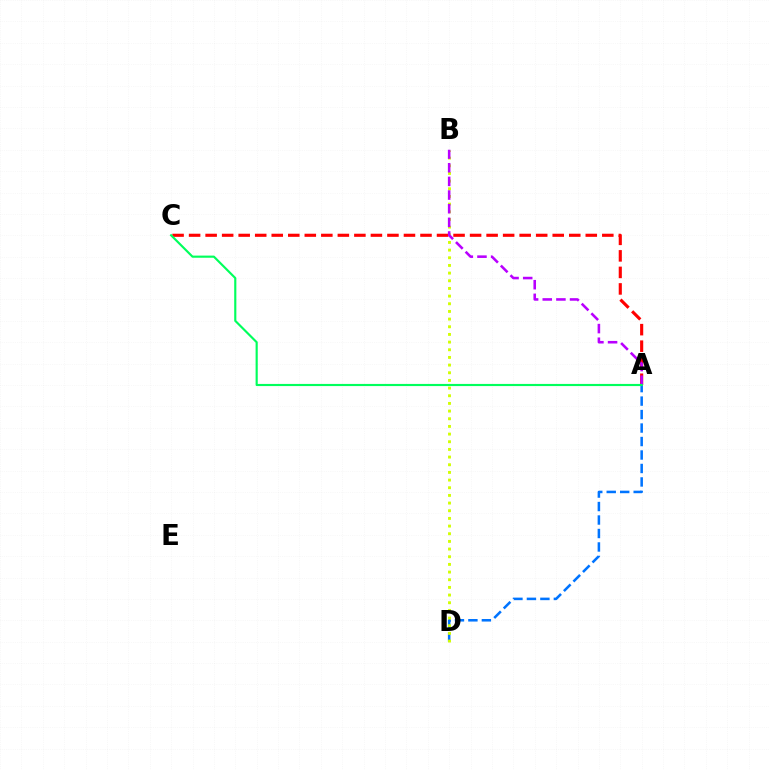{('A', 'C'): [{'color': '#ff0000', 'line_style': 'dashed', 'thickness': 2.25}, {'color': '#00ff5c', 'line_style': 'solid', 'thickness': 1.55}], ('A', 'D'): [{'color': '#0074ff', 'line_style': 'dashed', 'thickness': 1.83}], ('B', 'D'): [{'color': '#d1ff00', 'line_style': 'dotted', 'thickness': 2.08}], ('A', 'B'): [{'color': '#b900ff', 'line_style': 'dashed', 'thickness': 1.85}]}